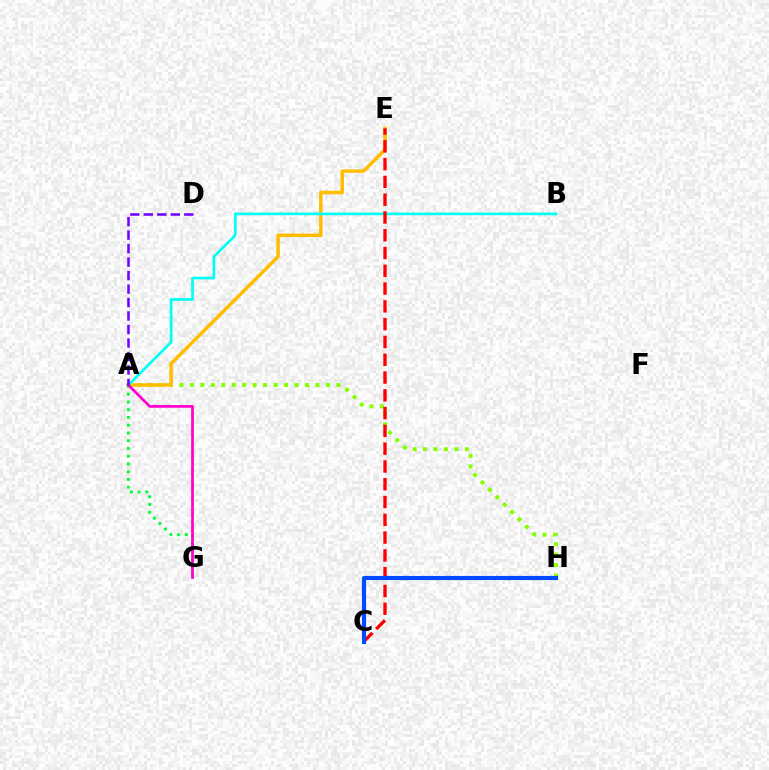{('A', 'H'): [{'color': '#84ff00', 'line_style': 'dotted', 'thickness': 2.85}], ('A', 'E'): [{'color': '#ffbd00', 'line_style': 'solid', 'thickness': 2.52}], ('A', 'G'): [{'color': '#00ff39', 'line_style': 'dotted', 'thickness': 2.11}, {'color': '#ff00cf', 'line_style': 'solid', 'thickness': 1.97}], ('A', 'B'): [{'color': '#00fff6', 'line_style': 'solid', 'thickness': 1.94}], ('C', 'E'): [{'color': '#ff0000', 'line_style': 'dashed', 'thickness': 2.42}], ('C', 'H'): [{'color': '#004bff', 'line_style': 'solid', 'thickness': 2.98}], ('A', 'D'): [{'color': '#7200ff', 'line_style': 'dashed', 'thickness': 1.83}]}